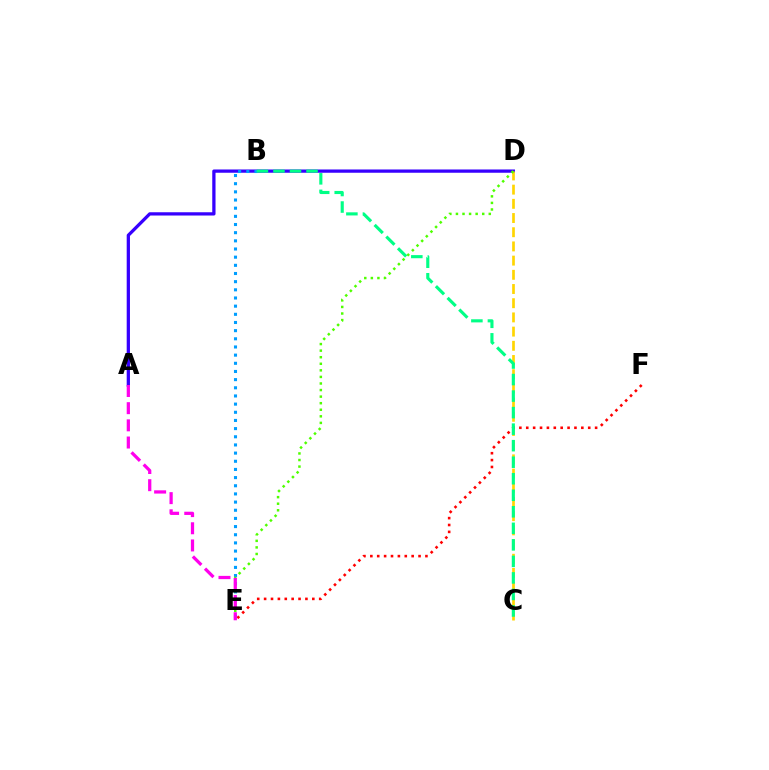{('A', 'D'): [{'color': '#3700ff', 'line_style': 'solid', 'thickness': 2.35}], ('C', 'D'): [{'color': '#ffd500', 'line_style': 'dashed', 'thickness': 1.93}], ('E', 'F'): [{'color': '#ff0000', 'line_style': 'dotted', 'thickness': 1.87}], ('B', 'E'): [{'color': '#009eff', 'line_style': 'dotted', 'thickness': 2.22}], ('B', 'C'): [{'color': '#00ff86', 'line_style': 'dashed', 'thickness': 2.25}], ('D', 'E'): [{'color': '#4fff00', 'line_style': 'dotted', 'thickness': 1.78}], ('A', 'E'): [{'color': '#ff00ed', 'line_style': 'dashed', 'thickness': 2.33}]}